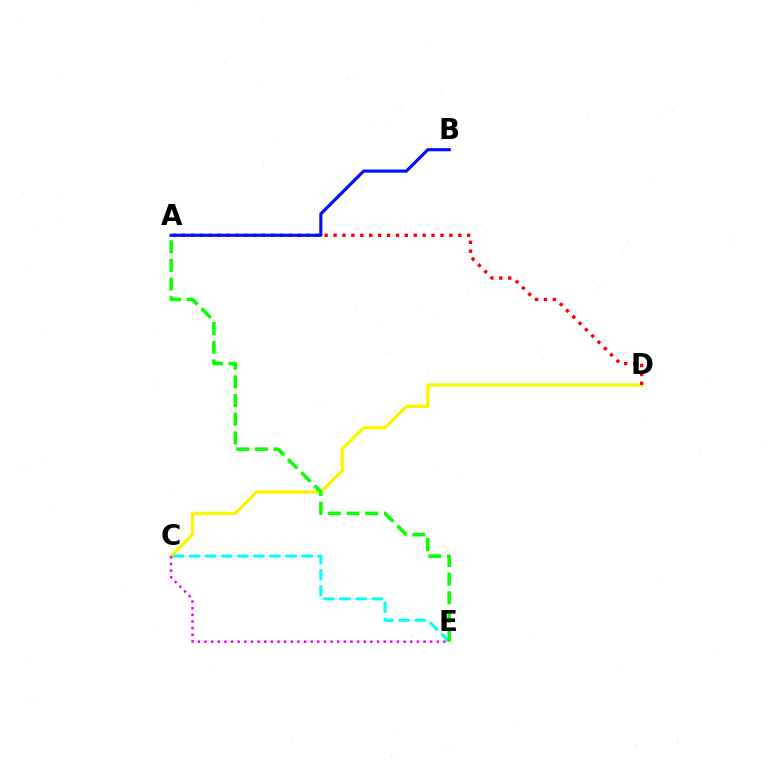{('C', 'D'): [{'color': '#fcf500', 'line_style': 'solid', 'thickness': 2.34}], ('A', 'D'): [{'color': '#ff0000', 'line_style': 'dotted', 'thickness': 2.42}], ('C', 'E'): [{'color': '#00fff6', 'line_style': 'dashed', 'thickness': 2.19}, {'color': '#ee00ff', 'line_style': 'dotted', 'thickness': 1.8}], ('A', 'B'): [{'color': '#0010ff', 'line_style': 'solid', 'thickness': 2.25}], ('A', 'E'): [{'color': '#08ff00', 'line_style': 'dashed', 'thickness': 2.54}]}